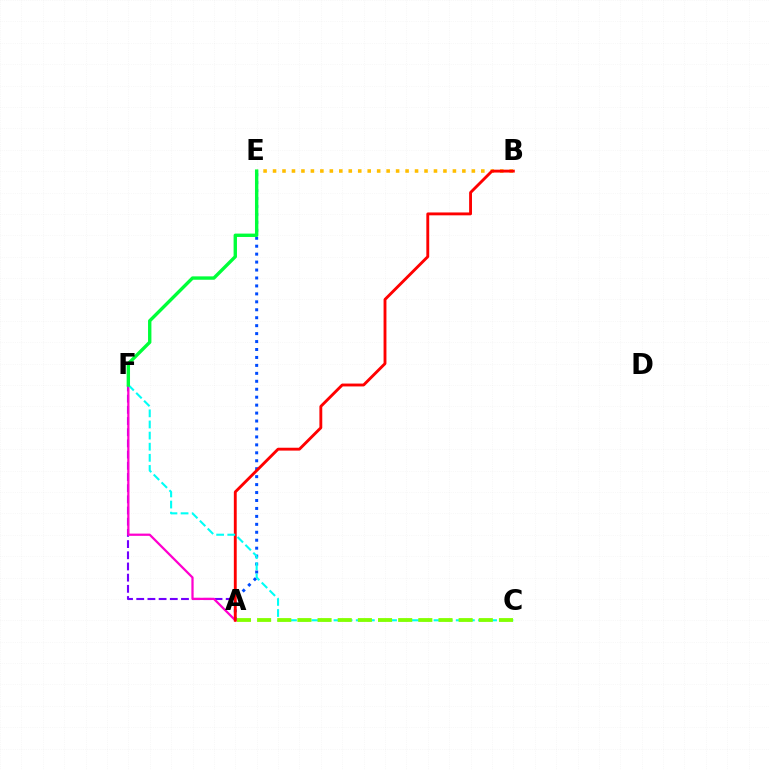{('A', 'F'): [{'color': '#7200ff', 'line_style': 'dashed', 'thickness': 1.52}, {'color': '#ff00cf', 'line_style': 'solid', 'thickness': 1.62}], ('B', 'E'): [{'color': '#ffbd00', 'line_style': 'dotted', 'thickness': 2.57}], ('A', 'E'): [{'color': '#004bff', 'line_style': 'dotted', 'thickness': 2.16}], ('A', 'B'): [{'color': '#ff0000', 'line_style': 'solid', 'thickness': 2.07}], ('C', 'F'): [{'color': '#00fff6', 'line_style': 'dashed', 'thickness': 1.51}], ('A', 'C'): [{'color': '#84ff00', 'line_style': 'dashed', 'thickness': 2.74}], ('E', 'F'): [{'color': '#00ff39', 'line_style': 'solid', 'thickness': 2.43}]}